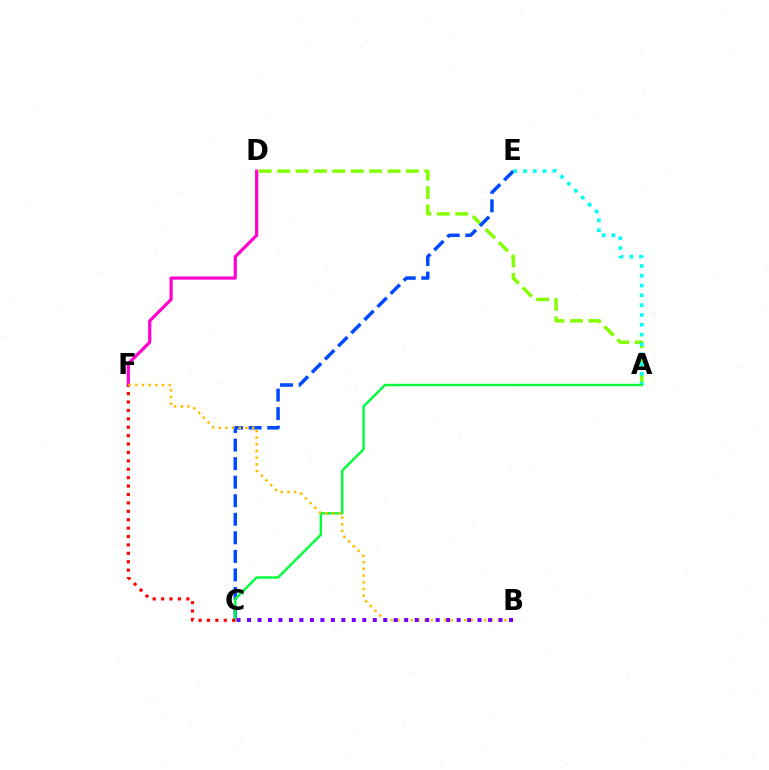{('A', 'D'): [{'color': '#84ff00', 'line_style': 'dashed', 'thickness': 2.5}], ('C', 'E'): [{'color': '#004bff', 'line_style': 'dashed', 'thickness': 2.52}], ('D', 'F'): [{'color': '#ff00cf', 'line_style': 'solid', 'thickness': 2.29}], ('A', 'E'): [{'color': '#00fff6', 'line_style': 'dotted', 'thickness': 2.67}], ('A', 'C'): [{'color': '#00ff39', 'line_style': 'solid', 'thickness': 1.74}], ('C', 'F'): [{'color': '#ff0000', 'line_style': 'dotted', 'thickness': 2.28}], ('B', 'F'): [{'color': '#ffbd00', 'line_style': 'dotted', 'thickness': 1.82}], ('B', 'C'): [{'color': '#7200ff', 'line_style': 'dotted', 'thickness': 2.85}]}